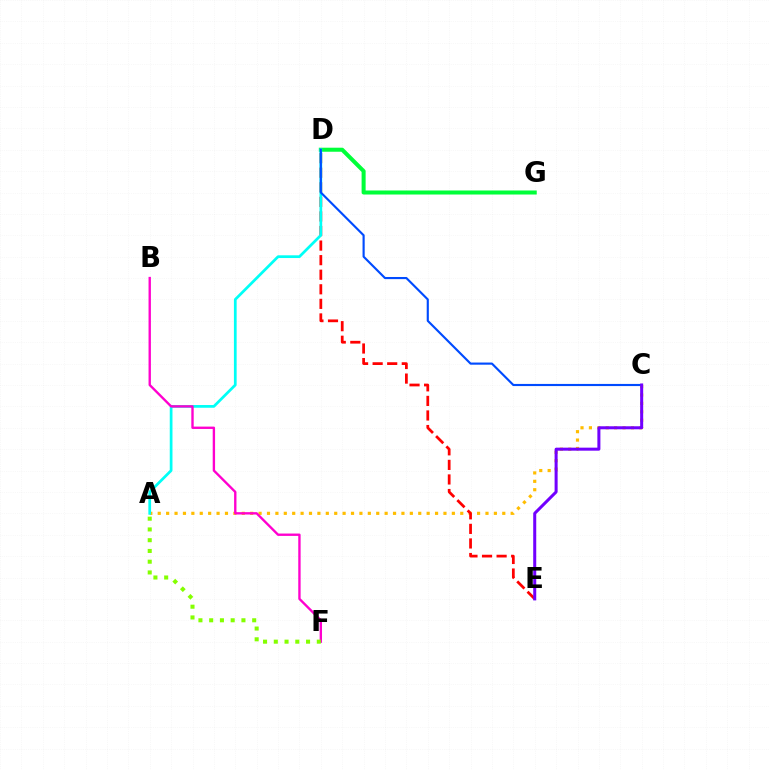{('D', 'G'): [{'color': '#00ff39', 'line_style': 'solid', 'thickness': 2.9}], ('A', 'C'): [{'color': '#ffbd00', 'line_style': 'dotted', 'thickness': 2.28}], ('D', 'E'): [{'color': '#ff0000', 'line_style': 'dashed', 'thickness': 1.98}], ('A', 'D'): [{'color': '#00fff6', 'line_style': 'solid', 'thickness': 1.97}], ('C', 'D'): [{'color': '#004bff', 'line_style': 'solid', 'thickness': 1.54}], ('B', 'F'): [{'color': '#ff00cf', 'line_style': 'solid', 'thickness': 1.7}], ('C', 'E'): [{'color': '#7200ff', 'line_style': 'solid', 'thickness': 2.18}], ('A', 'F'): [{'color': '#84ff00', 'line_style': 'dotted', 'thickness': 2.92}]}